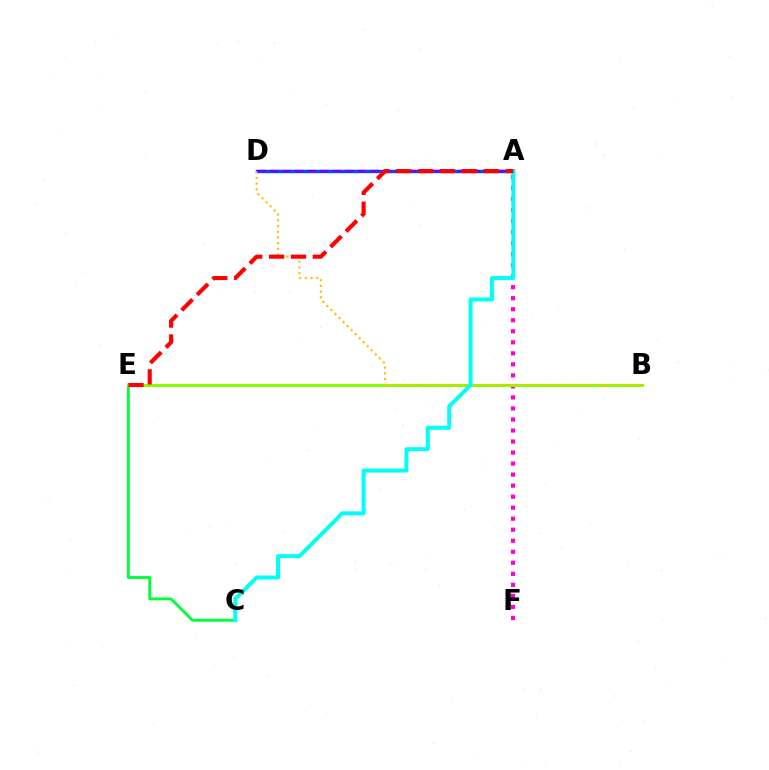{('A', 'F'): [{'color': '#ff00cf', 'line_style': 'dotted', 'thickness': 3.0}], ('C', 'E'): [{'color': '#00ff39', 'line_style': 'solid', 'thickness': 2.07}], ('A', 'D'): [{'color': '#004bff', 'line_style': 'solid', 'thickness': 2.44}, {'color': '#7200ff', 'line_style': 'dashed', 'thickness': 1.71}], ('B', 'E'): [{'color': '#84ff00', 'line_style': 'solid', 'thickness': 2.17}], ('B', 'D'): [{'color': '#ffbd00', 'line_style': 'dotted', 'thickness': 1.55}], ('A', 'C'): [{'color': '#00fff6', 'line_style': 'solid', 'thickness': 2.88}], ('A', 'E'): [{'color': '#ff0000', 'line_style': 'dashed', 'thickness': 2.97}]}